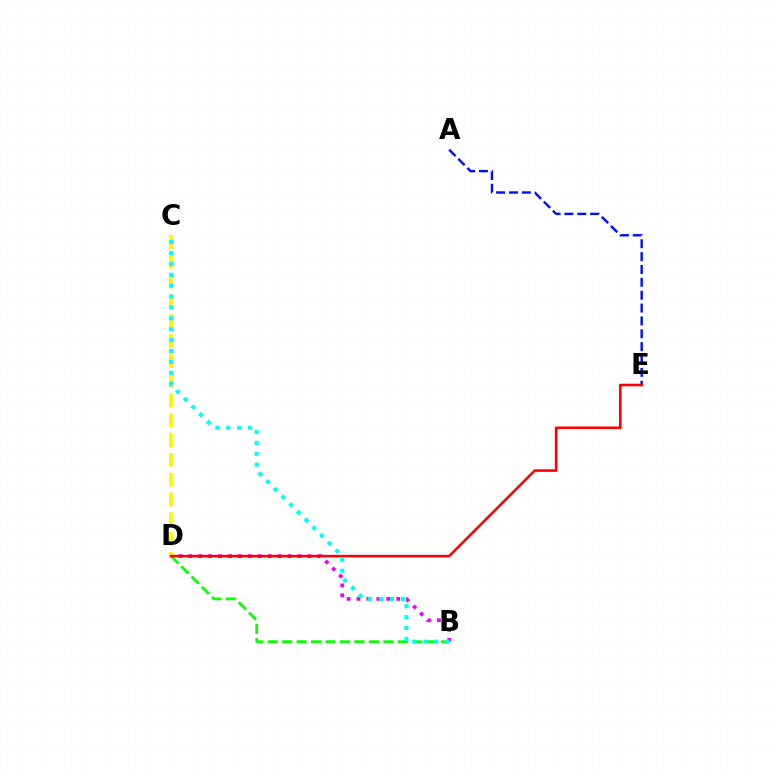{('A', 'E'): [{'color': '#0010ff', 'line_style': 'dashed', 'thickness': 1.75}], ('B', 'D'): [{'color': '#ee00ff', 'line_style': 'dotted', 'thickness': 2.7}, {'color': '#08ff00', 'line_style': 'dashed', 'thickness': 1.96}], ('C', 'D'): [{'color': '#fcf500', 'line_style': 'dashed', 'thickness': 2.69}], ('B', 'C'): [{'color': '#00fff6', 'line_style': 'dotted', 'thickness': 2.96}], ('D', 'E'): [{'color': '#ff0000', 'line_style': 'solid', 'thickness': 1.86}]}